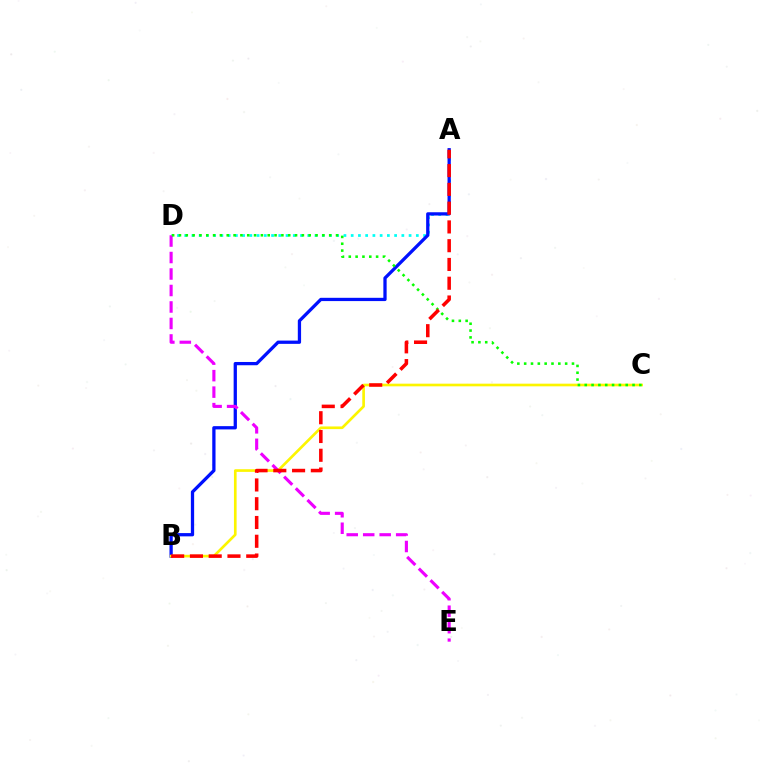{('A', 'D'): [{'color': '#00fff6', 'line_style': 'dotted', 'thickness': 1.97}], ('A', 'B'): [{'color': '#0010ff', 'line_style': 'solid', 'thickness': 2.36}, {'color': '#ff0000', 'line_style': 'dashed', 'thickness': 2.55}], ('B', 'C'): [{'color': '#fcf500', 'line_style': 'solid', 'thickness': 1.91}], ('D', 'E'): [{'color': '#ee00ff', 'line_style': 'dashed', 'thickness': 2.24}], ('C', 'D'): [{'color': '#08ff00', 'line_style': 'dotted', 'thickness': 1.86}]}